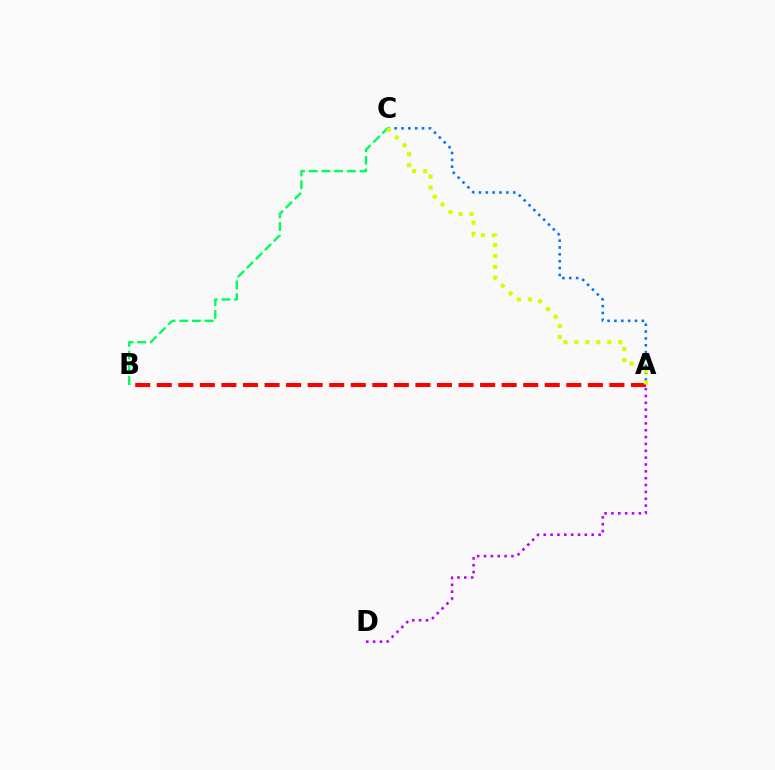{('A', 'B'): [{'color': '#ff0000', 'line_style': 'dashed', 'thickness': 2.93}], ('A', 'D'): [{'color': '#b900ff', 'line_style': 'dotted', 'thickness': 1.86}], ('A', 'C'): [{'color': '#0074ff', 'line_style': 'dotted', 'thickness': 1.86}, {'color': '#d1ff00', 'line_style': 'dotted', 'thickness': 2.98}], ('B', 'C'): [{'color': '#00ff5c', 'line_style': 'dashed', 'thickness': 1.73}]}